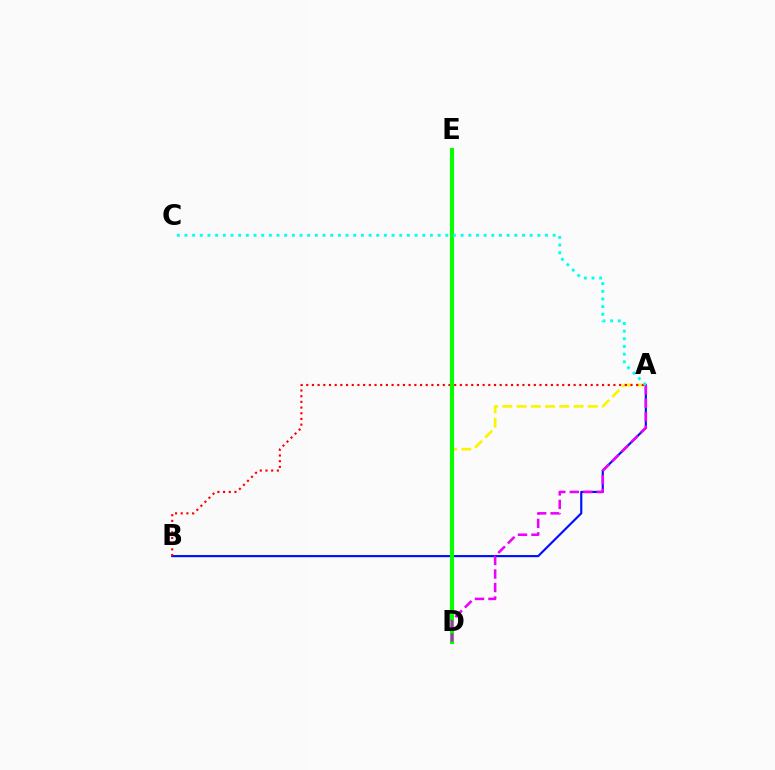{('A', 'B'): [{'color': '#0010ff', 'line_style': 'solid', 'thickness': 1.55}, {'color': '#ff0000', 'line_style': 'dotted', 'thickness': 1.55}], ('A', 'D'): [{'color': '#fcf500', 'line_style': 'dashed', 'thickness': 1.93}, {'color': '#ee00ff', 'line_style': 'dashed', 'thickness': 1.84}], ('D', 'E'): [{'color': '#08ff00', 'line_style': 'solid', 'thickness': 2.95}], ('A', 'C'): [{'color': '#00fff6', 'line_style': 'dotted', 'thickness': 2.08}]}